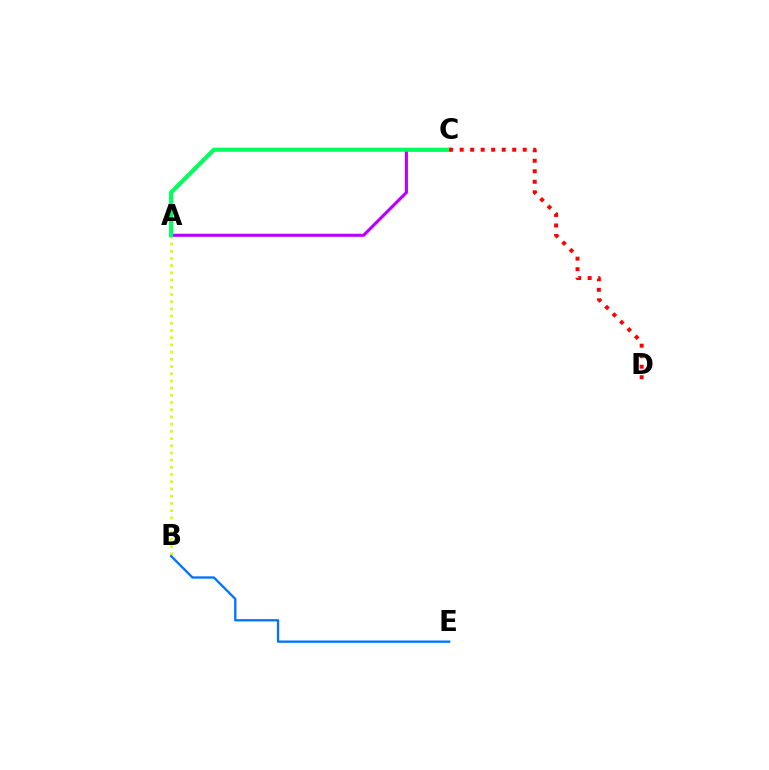{('A', 'B'): [{'color': '#d1ff00', 'line_style': 'dotted', 'thickness': 1.96}], ('A', 'C'): [{'color': '#b900ff', 'line_style': 'solid', 'thickness': 2.23}, {'color': '#00ff5c', 'line_style': 'solid', 'thickness': 2.97}], ('B', 'E'): [{'color': '#0074ff', 'line_style': 'solid', 'thickness': 1.66}], ('C', 'D'): [{'color': '#ff0000', 'line_style': 'dotted', 'thickness': 2.86}]}